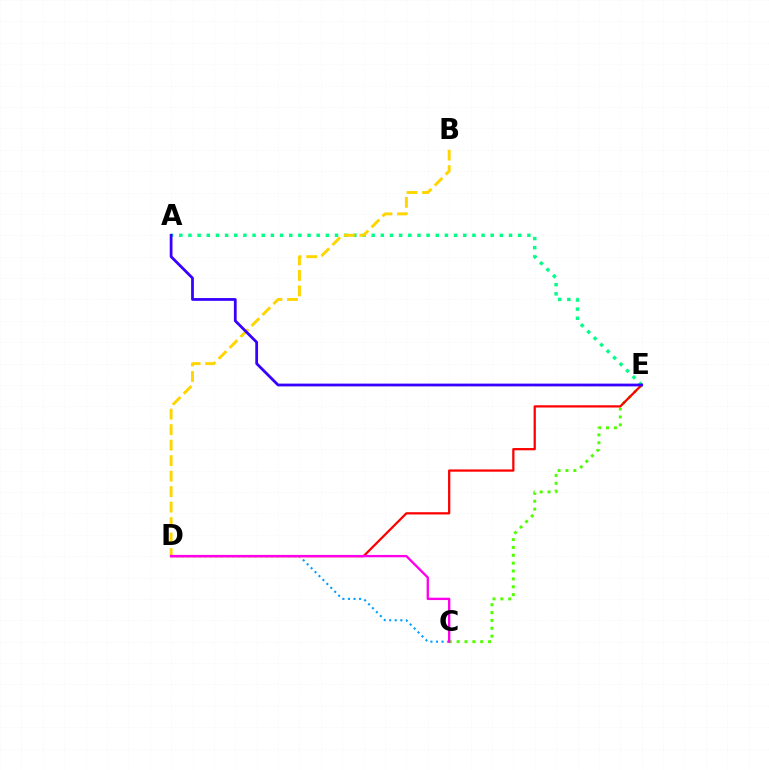{('C', 'E'): [{'color': '#4fff00', 'line_style': 'dotted', 'thickness': 2.14}], ('A', 'E'): [{'color': '#00ff86', 'line_style': 'dotted', 'thickness': 2.49}, {'color': '#3700ff', 'line_style': 'solid', 'thickness': 1.99}], ('B', 'D'): [{'color': '#ffd500', 'line_style': 'dashed', 'thickness': 2.1}], ('C', 'D'): [{'color': '#009eff', 'line_style': 'dotted', 'thickness': 1.51}, {'color': '#ff00ed', 'line_style': 'solid', 'thickness': 1.69}], ('D', 'E'): [{'color': '#ff0000', 'line_style': 'solid', 'thickness': 1.63}]}